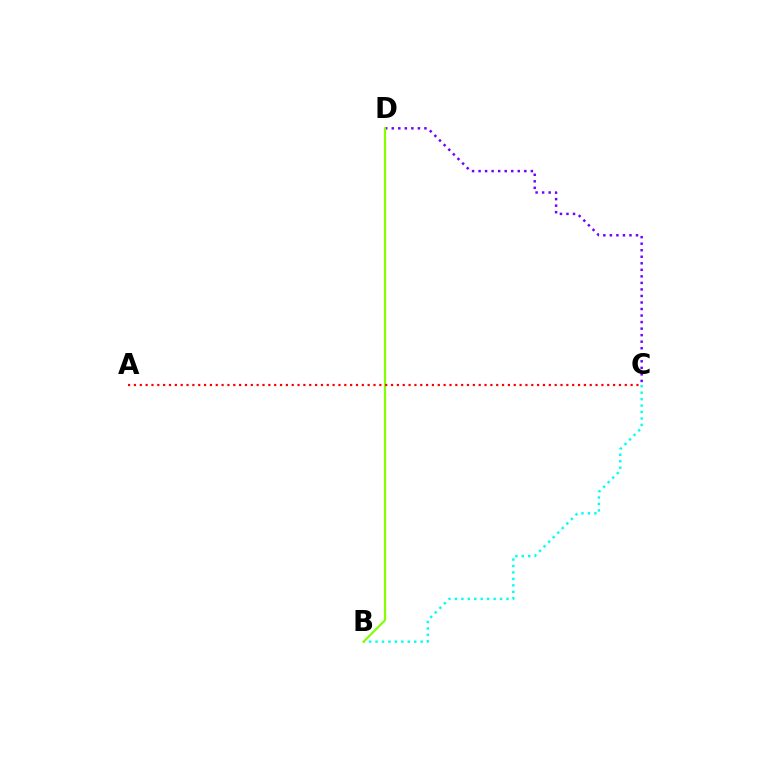{('B', 'C'): [{'color': '#00fff6', 'line_style': 'dotted', 'thickness': 1.75}], ('C', 'D'): [{'color': '#7200ff', 'line_style': 'dotted', 'thickness': 1.78}], ('B', 'D'): [{'color': '#84ff00', 'line_style': 'solid', 'thickness': 1.59}], ('A', 'C'): [{'color': '#ff0000', 'line_style': 'dotted', 'thickness': 1.59}]}